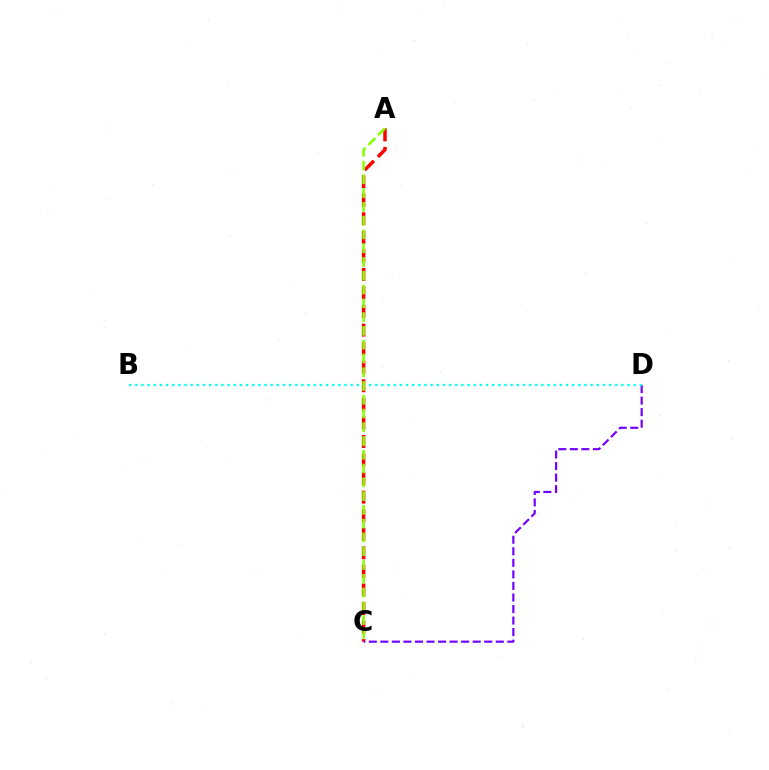{('A', 'C'): [{'color': '#ff0000', 'line_style': 'dashed', 'thickness': 2.52}, {'color': '#84ff00', 'line_style': 'dashed', 'thickness': 1.87}], ('C', 'D'): [{'color': '#7200ff', 'line_style': 'dashed', 'thickness': 1.57}], ('B', 'D'): [{'color': '#00fff6', 'line_style': 'dotted', 'thickness': 1.67}]}